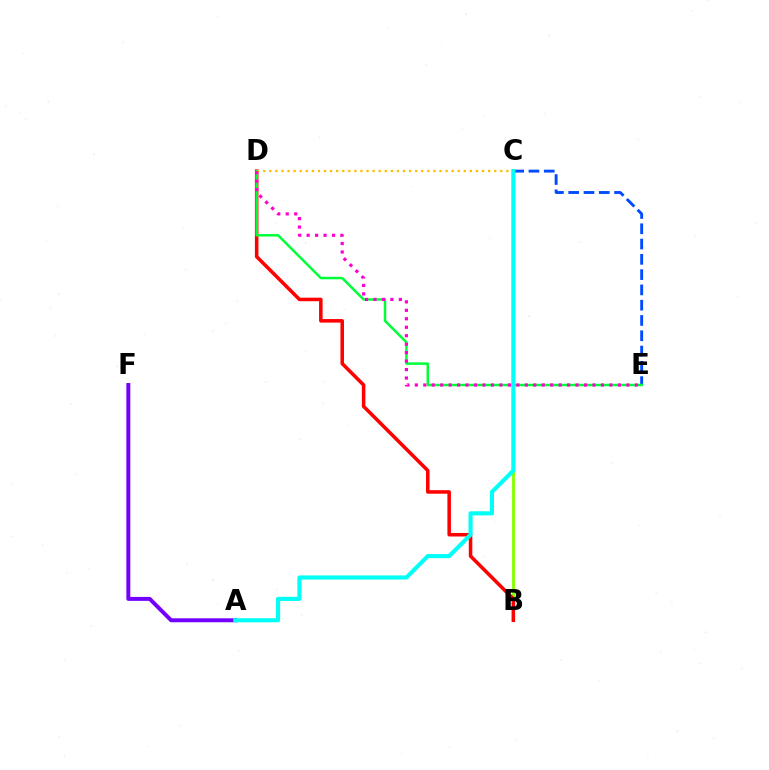{('B', 'C'): [{'color': '#84ff00', 'line_style': 'solid', 'thickness': 2.04}], ('A', 'F'): [{'color': '#7200ff', 'line_style': 'solid', 'thickness': 2.85}], ('B', 'D'): [{'color': '#ff0000', 'line_style': 'solid', 'thickness': 2.54}], ('C', 'E'): [{'color': '#004bff', 'line_style': 'dashed', 'thickness': 2.08}], ('D', 'E'): [{'color': '#00ff39', 'line_style': 'solid', 'thickness': 1.79}, {'color': '#ff00cf', 'line_style': 'dotted', 'thickness': 2.3}], ('C', 'D'): [{'color': '#ffbd00', 'line_style': 'dotted', 'thickness': 1.65}], ('A', 'C'): [{'color': '#00fff6', 'line_style': 'solid', 'thickness': 2.97}]}